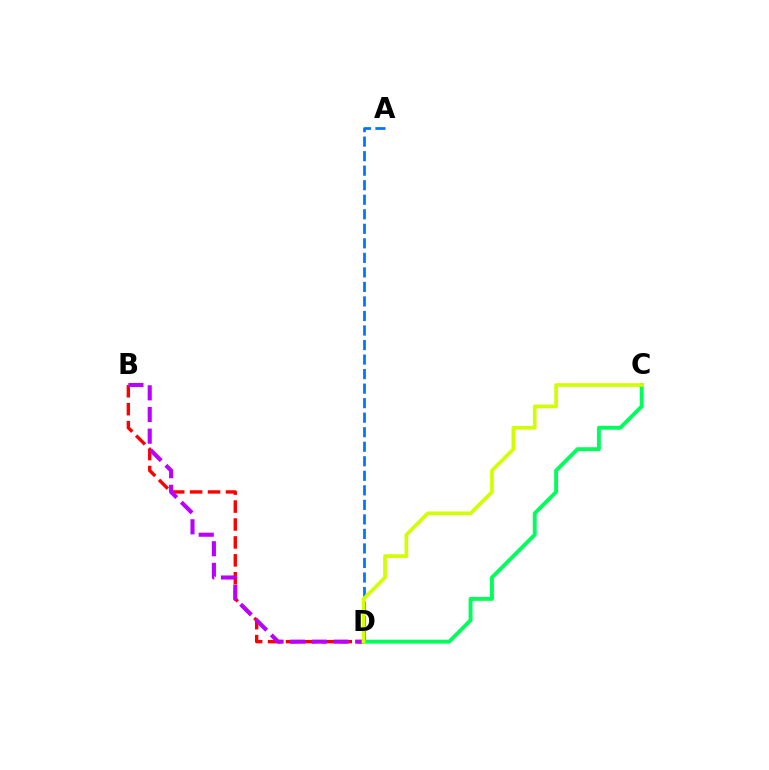{('A', 'D'): [{'color': '#0074ff', 'line_style': 'dashed', 'thickness': 1.97}], ('B', 'D'): [{'color': '#ff0000', 'line_style': 'dashed', 'thickness': 2.44}, {'color': '#b900ff', 'line_style': 'dashed', 'thickness': 2.94}], ('C', 'D'): [{'color': '#00ff5c', 'line_style': 'solid', 'thickness': 2.81}, {'color': '#d1ff00', 'line_style': 'solid', 'thickness': 2.64}]}